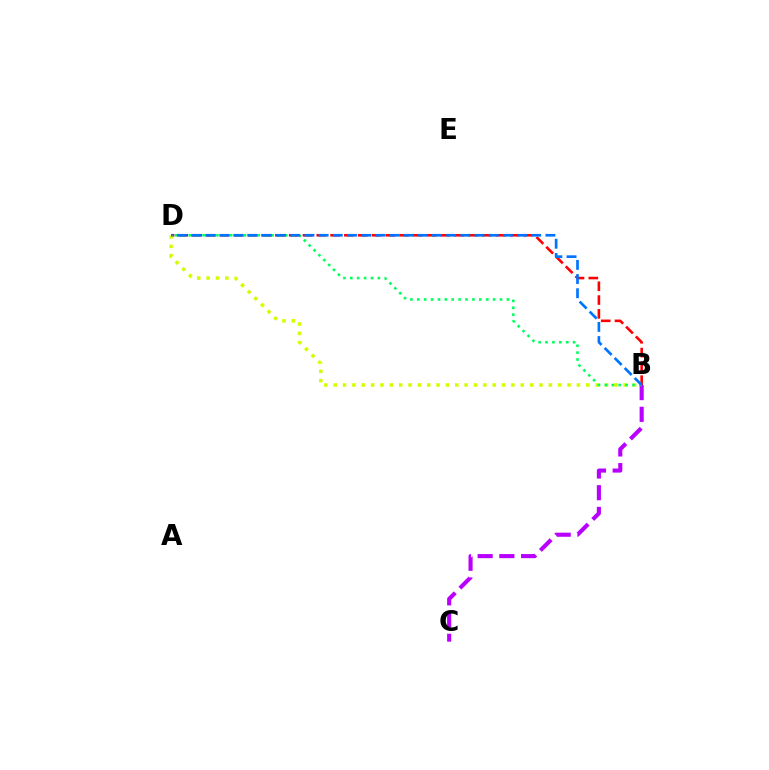{('B', 'C'): [{'color': '#b900ff', 'line_style': 'dashed', 'thickness': 2.95}], ('B', 'D'): [{'color': '#ff0000', 'line_style': 'dashed', 'thickness': 1.87}, {'color': '#d1ff00', 'line_style': 'dotted', 'thickness': 2.54}, {'color': '#00ff5c', 'line_style': 'dotted', 'thickness': 1.87}, {'color': '#0074ff', 'line_style': 'dashed', 'thickness': 1.93}]}